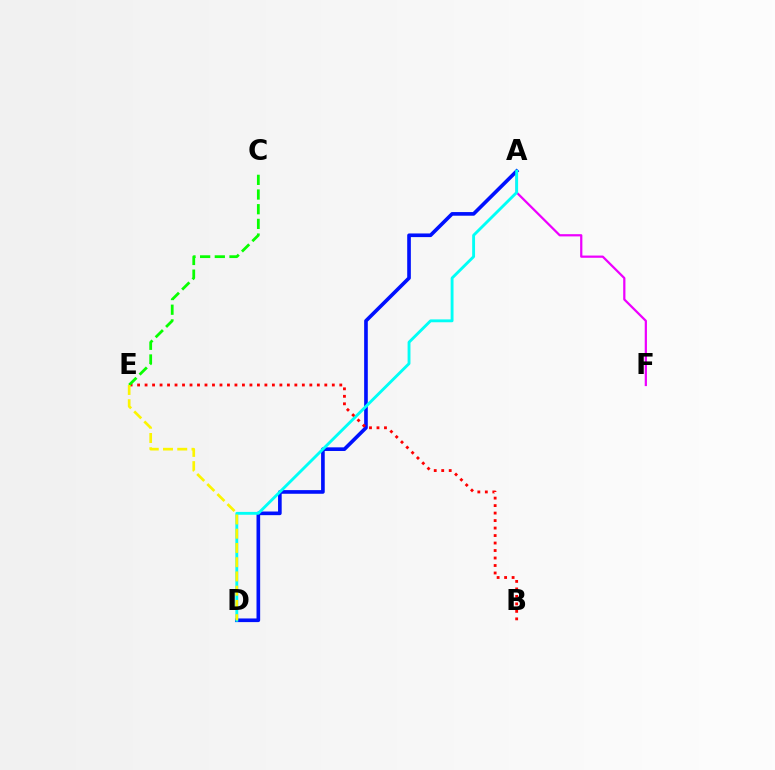{('A', 'F'): [{'color': '#ee00ff', 'line_style': 'solid', 'thickness': 1.61}], ('A', 'D'): [{'color': '#0010ff', 'line_style': 'solid', 'thickness': 2.62}, {'color': '#00fff6', 'line_style': 'solid', 'thickness': 2.06}], ('B', 'E'): [{'color': '#ff0000', 'line_style': 'dotted', 'thickness': 2.03}], ('C', 'E'): [{'color': '#08ff00', 'line_style': 'dashed', 'thickness': 1.99}], ('D', 'E'): [{'color': '#fcf500', 'line_style': 'dashed', 'thickness': 1.93}]}